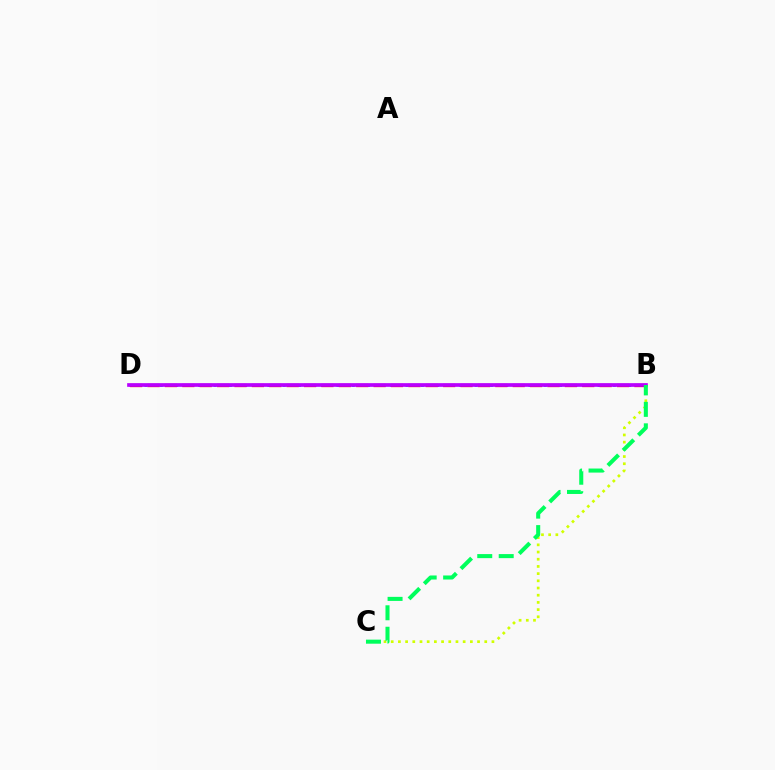{('B', 'C'): [{'color': '#d1ff00', 'line_style': 'dotted', 'thickness': 1.95}, {'color': '#00ff5c', 'line_style': 'dashed', 'thickness': 2.92}], ('B', 'D'): [{'color': '#0074ff', 'line_style': 'dotted', 'thickness': 2.09}, {'color': '#ff0000', 'line_style': 'dashed', 'thickness': 2.36}, {'color': '#b900ff', 'line_style': 'solid', 'thickness': 2.65}]}